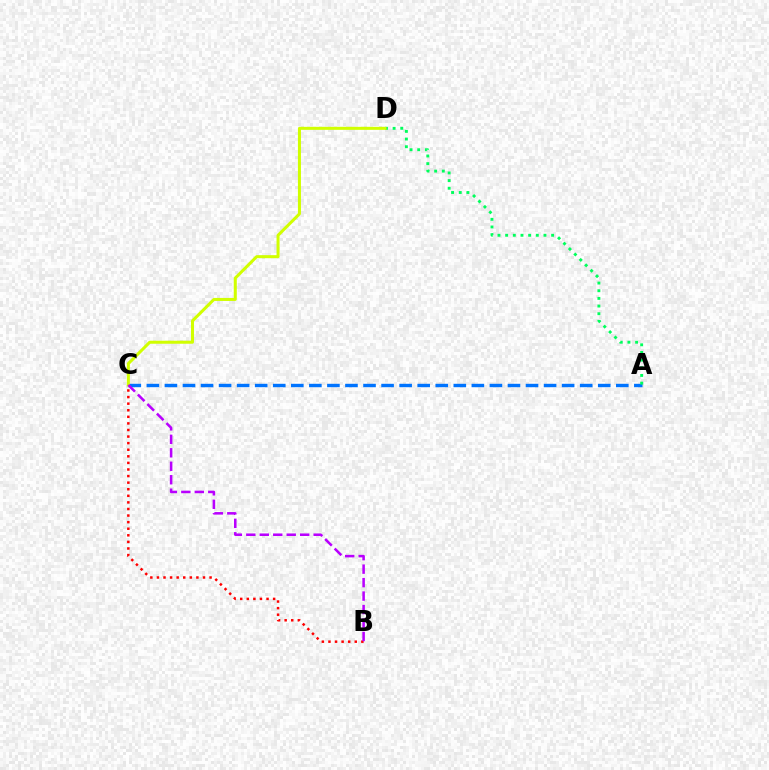{('A', 'C'): [{'color': '#0074ff', 'line_style': 'dashed', 'thickness': 2.45}], ('B', 'C'): [{'color': '#ff0000', 'line_style': 'dotted', 'thickness': 1.79}, {'color': '#b900ff', 'line_style': 'dashed', 'thickness': 1.83}], ('A', 'D'): [{'color': '#00ff5c', 'line_style': 'dotted', 'thickness': 2.08}], ('C', 'D'): [{'color': '#d1ff00', 'line_style': 'solid', 'thickness': 2.18}]}